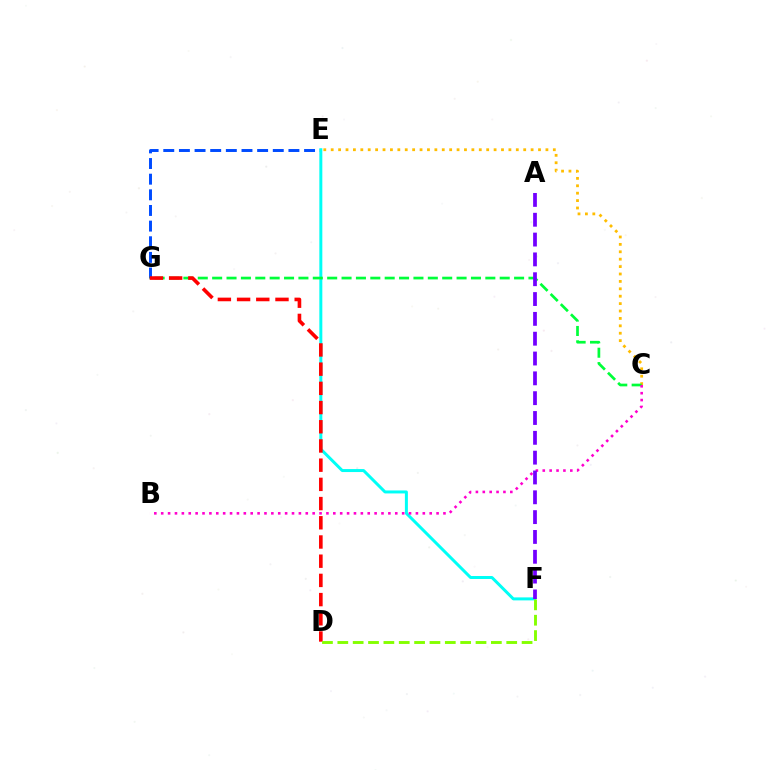{('E', 'G'): [{'color': '#004bff', 'line_style': 'dashed', 'thickness': 2.13}], ('E', 'F'): [{'color': '#00fff6', 'line_style': 'solid', 'thickness': 2.15}], ('C', 'E'): [{'color': '#ffbd00', 'line_style': 'dotted', 'thickness': 2.01}], ('C', 'G'): [{'color': '#00ff39', 'line_style': 'dashed', 'thickness': 1.95}], ('B', 'C'): [{'color': '#ff00cf', 'line_style': 'dotted', 'thickness': 1.87}], ('A', 'F'): [{'color': '#7200ff', 'line_style': 'dashed', 'thickness': 2.69}], ('D', 'G'): [{'color': '#ff0000', 'line_style': 'dashed', 'thickness': 2.61}], ('D', 'F'): [{'color': '#84ff00', 'line_style': 'dashed', 'thickness': 2.09}]}